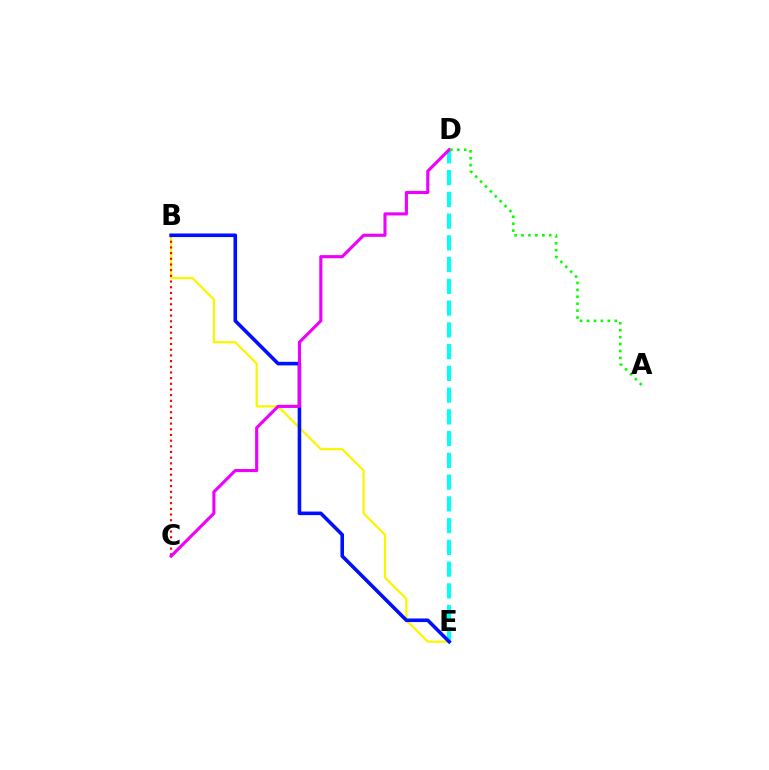{('B', 'E'): [{'color': '#fcf500', 'line_style': 'solid', 'thickness': 1.6}, {'color': '#0010ff', 'line_style': 'solid', 'thickness': 2.58}], ('D', 'E'): [{'color': '#00fff6', 'line_style': 'dashed', 'thickness': 2.96}], ('B', 'C'): [{'color': '#ff0000', 'line_style': 'dotted', 'thickness': 1.54}], ('C', 'D'): [{'color': '#ee00ff', 'line_style': 'solid', 'thickness': 2.24}], ('A', 'D'): [{'color': '#08ff00', 'line_style': 'dotted', 'thickness': 1.88}]}